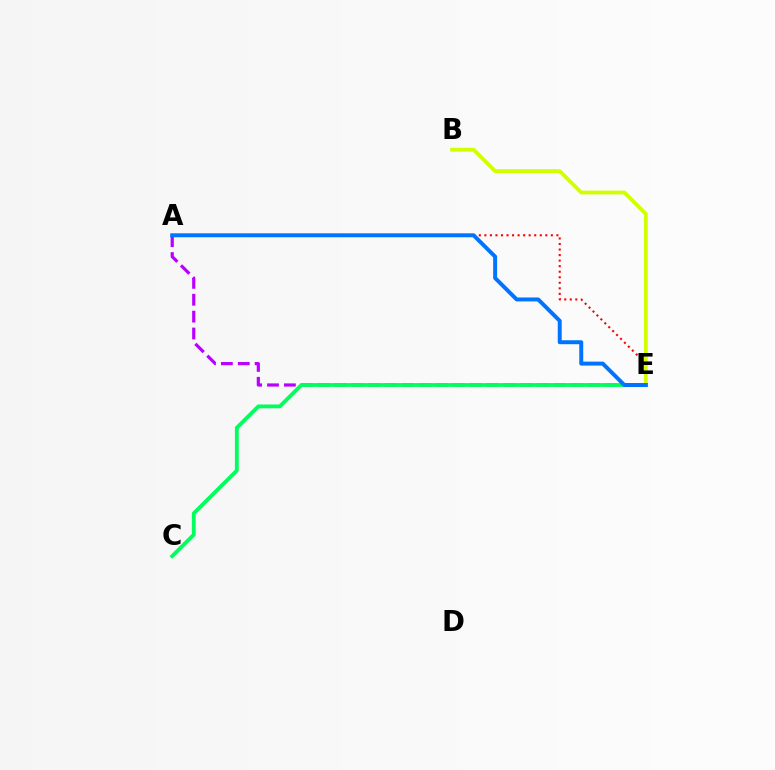{('A', 'E'): [{'color': '#b900ff', 'line_style': 'dashed', 'thickness': 2.29}, {'color': '#ff0000', 'line_style': 'dotted', 'thickness': 1.51}, {'color': '#0074ff', 'line_style': 'solid', 'thickness': 2.85}], ('C', 'E'): [{'color': '#00ff5c', 'line_style': 'solid', 'thickness': 2.75}], ('B', 'E'): [{'color': '#d1ff00', 'line_style': 'solid', 'thickness': 2.74}]}